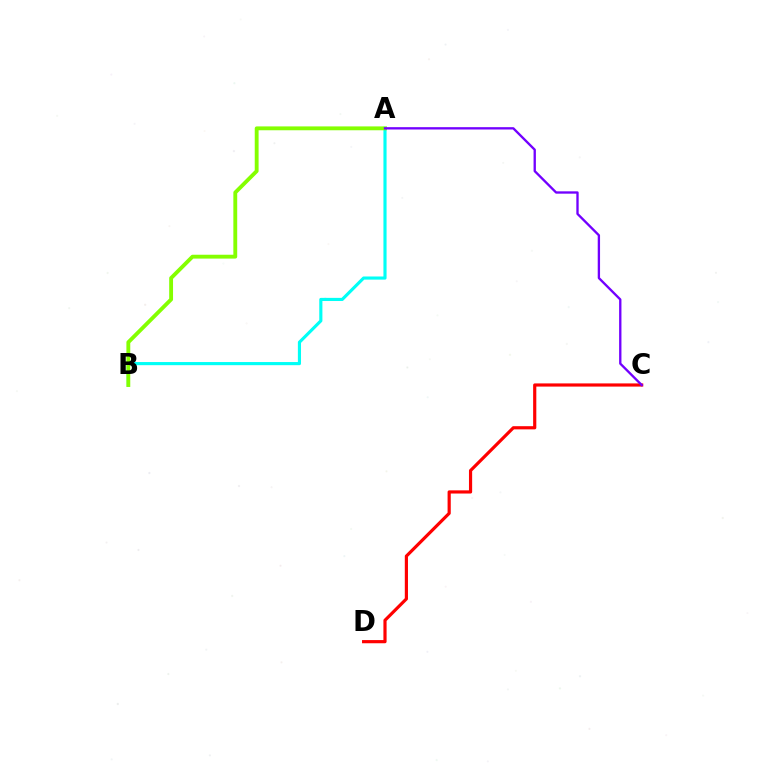{('A', 'B'): [{'color': '#00fff6', 'line_style': 'solid', 'thickness': 2.26}, {'color': '#84ff00', 'line_style': 'solid', 'thickness': 2.78}], ('C', 'D'): [{'color': '#ff0000', 'line_style': 'solid', 'thickness': 2.29}], ('A', 'C'): [{'color': '#7200ff', 'line_style': 'solid', 'thickness': 1.68}]}